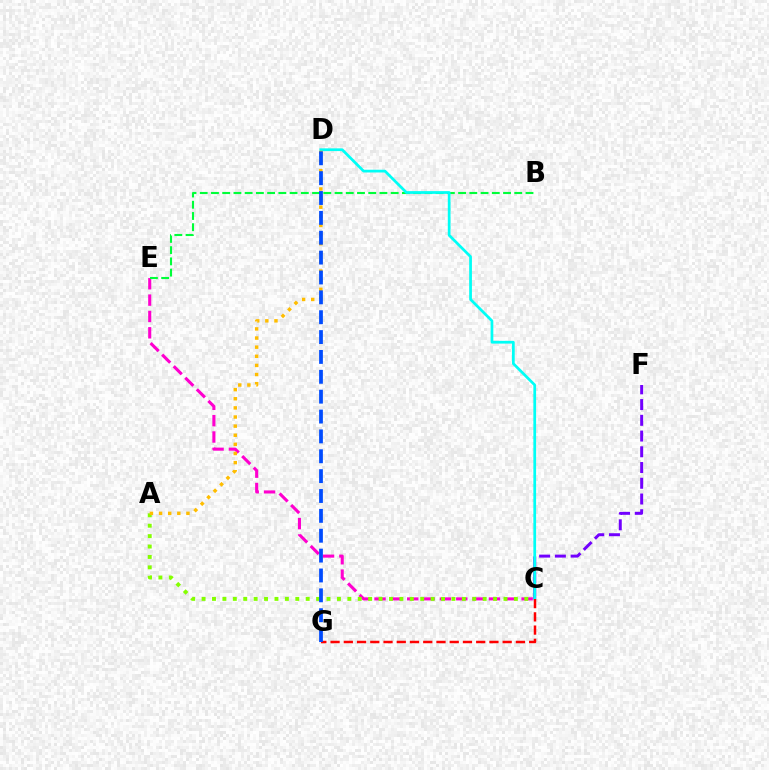{('C', 'E'): [{'color': '#ff00cf', 'line_style': 'dashed', 'thickness': 2.22}], ('B', 'E'): [{'color': '#00ff39', 'line_style': 'dashed', 'thickness': 1.53}], ('A', 'C'): [{'color': '#84ff00', 'line_style': 'dotted', 'thickness': 2.83}], ('C', 'F'): [{'color': '#7200ff', 'line_style': 'dashed', 'thickness': 2.14}], ('C', 'D'): [{'color': '#00fff6', 'line_style': 'solid', 'thickness': 1.97}], ('C', 'G'): [{'color': '#ff0000', 'line_style': 'dashed', 'thickness': 1.8}], ('A', 'D'): [{'color': '#ffbd00', 'line_style': 'dotted', 'thickness': 2.48}], ('D', 'G'): [{'color': '#004bff', 'line_style': 'dashed', 'thickness': 2.7}]}